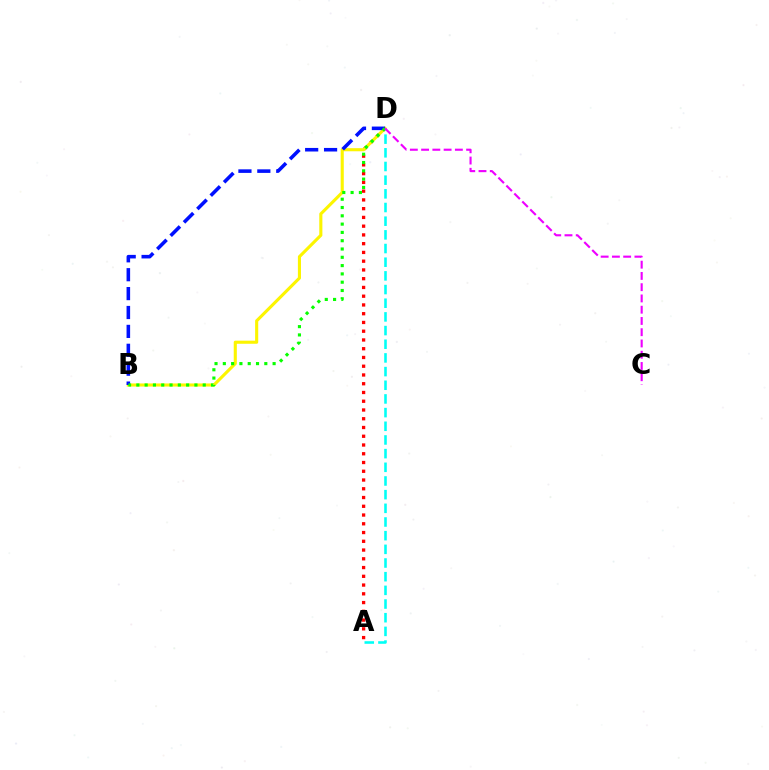{('A', 'D'): [{'color': '#ff0000', 'line_style': 'dotted', 'thickness': 2.38}, {'color': '#00fff6', 'line_style': 'dashed', 'thickness': 1.86}], ('B', 'D'): [{'color': '#fcf500', 'line_style': 'solid', 'thickness': 2.23}, {'color': '#0010ff', 'line_style': 'dashed', 'thickness': 2.57}, {'color': '#08ff00', 'line_style': 'dotted', 'thickness': 2.25}], ('C', 'D'): [{'color': '#ee00ff', 'line_style': 'dashed', 'thickness': 1.53}]}